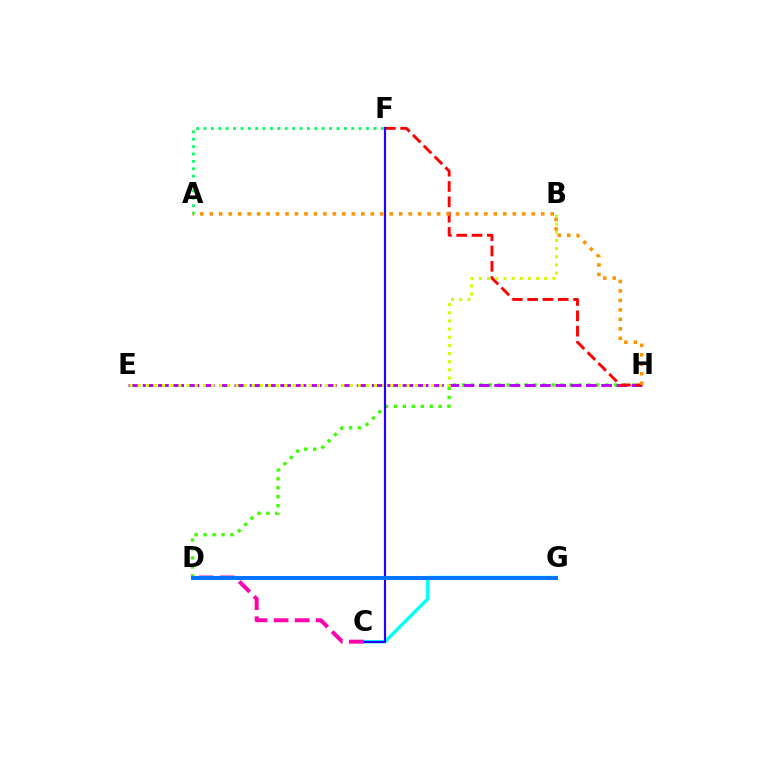{('D', 'H'): [{'color': '#3dff00', 'line_style': 'dotted', 'thickness': 2.43}], ('C', 'G'): [{'color': '#00fff6', 'line_style': 'solid', 'thickness': 2.45}], ('E', 'H'): [{'color': '#b900ff', 'line_style': 'dashed', 'thickness': 2.08}], ('F', 'H'): [{'color': '#ff0000', 'line_style': 'dashed', 'thickness': 2.08}], ('B', 'E'): [{'color': '#d1ff00', 'line_style': 'dotted', 'thickness': 2.21}], ('A', 'F'): [{'color': '#00ff5c', 'line_style': 'dotted', 'thickness': 2.01}], ('C', 'F'): [{'color': '#2500ff', 'line_style': 'solid', 'thickness': 1.56}], ('A', 'H'): [{'color': '#ff9400', 'line_style': 'dotted', 'thickness': 2.57}], ('C', 'D'): [{'color': '#ff00ac', 'line_style': 'dashed', 'thickness': 2.85}], ('D', 'G'): [{'color': '#0074ff', 'line_style': 'solid', 'thickness': 2.83}]}